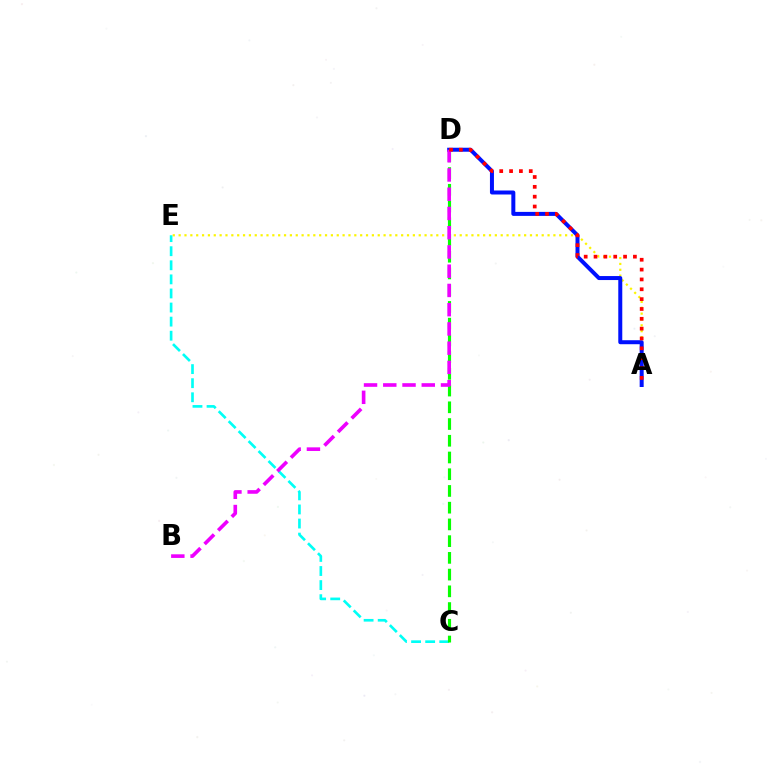{('A', 'E'): [{'color': '#fcf500', 'line_style': 'dotted', 'thickness': 1.59}], ('C', 'E'): [{'color': '#00fff6', 'line_style': 'dashed', 'thickness': 1.91}], ('A', 'D'): [{'color': '#0010ff', 'line_style': 'solid', 'thickness': 2.88}, {'color': '#ff0000', 'line_style': 'dotted', 'thickness': 2.67}], ('C', 'D'): [{'color': '#08ff00', 'line_style': 'dashed', 'thickness': 2.27}], ('B', 'D'): [{'color': '#ee00ff', 'line_style': 'dashed', 'thickness': 2.61}]}